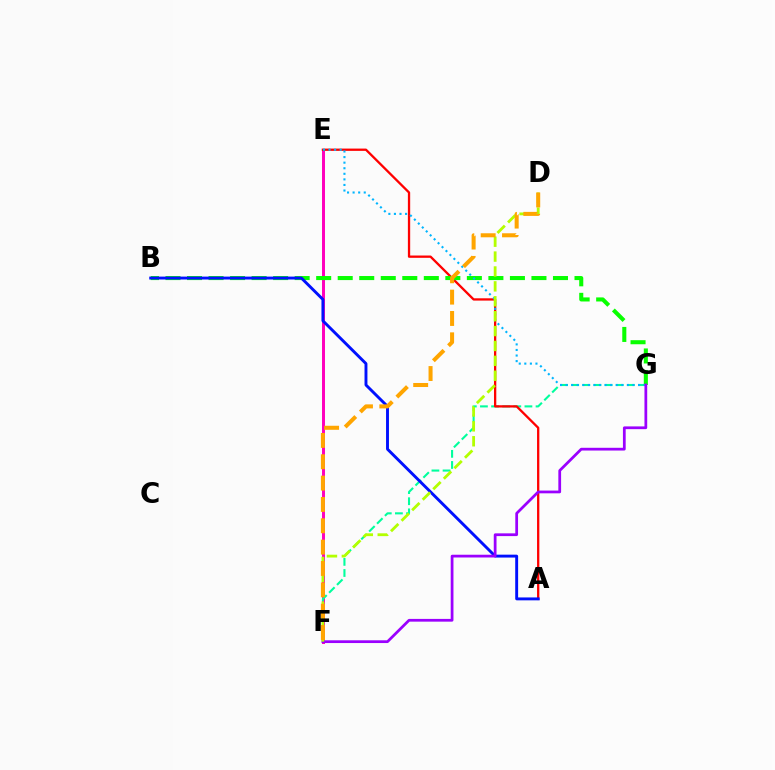{('E', 'F'): [{'color': '#ff00bd', 'line_style': 'solid', 'thickness': 2.14}], ('F', 'G'): [{'color': '#00ff9d', 'line_style': 'dashed', 'thickness': 1.51}, {'color': '#9b00ff', 'line_style': 'solid', 'thickness': 1.98}], ('A', 'E'): [{'color': '#ff0000', 'line_style': 'solid', 'thickness': 1.66}], ('B', 'G'): [{'color': '#08ff00', 'line_style': 'dashed', 'thickness': 2.92}], ('A', 'B'): [{'color': '#0010ff', 'line_style': 'solid', 'thickness': 2.09}], ('E', 'G'): [{'color': '#00b5ff', 'line_style': 'dotted', 'thickness': 1.51}], ('D', 'F'): [{'color': '#b3ff00', 'line_style': 'dashed', 'thickness': 2.02}, {'color': '#ffa500', 'line_style': 'dashed', 'thickness': 2.9}]}